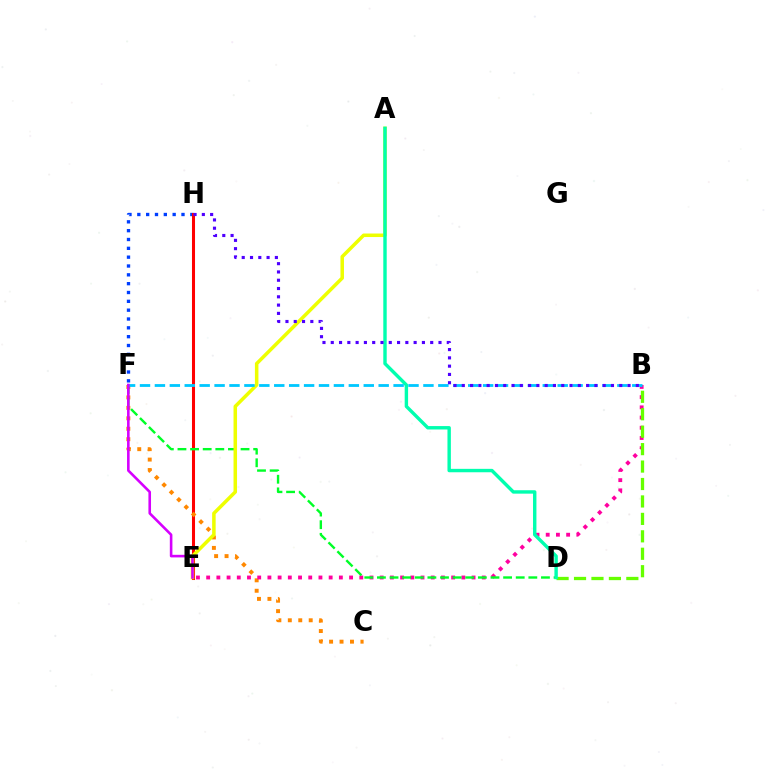{('F', 'H'): [{'color': '#003fff', 'line_style': 'dotted', 'thickness': 2.4}], ('E', 'H'): [{'color': '#ff0000', 'line_style': 'solid', 'thickness': 2.19}], ('C', 'F'): [{'color': '#ff8800', 'line_style': 'dotted', 'thickness': 2.84}], ('B', 'E'): [{'color': '#ff00a0', 'line_style': 'dotted', 'thickness': 2.77}], ('B', 'D'): [{'color': '#66ff00', 'line_style': 'dashed', 'thickness': 2.37}], ('D', 'F'): [{'color': '#00ff27', 'line_style': 'dashed', 'thickness': 1.71}], ('A', 'E'): [{'color': '#eeff00', 'line_style': 'solid', 'thickness': 2.53}], ('A', 'D'): [{'color': '#00ffaf', 'line_style': 'solid', 'thickness': 2.46}], ('B', 'F'): [{'color': '#00c7ff', 'line_style': 'dashed', 'thickness': 2.03}], ('E', 'F'): [{'color': '#d600ff', 'line_style': 'solid', 'thickness': 1.87}], ('B', 'H'): [{'color': '#4f00ff', 'line_style': 'dotted', 'thickness': 2.25}]}